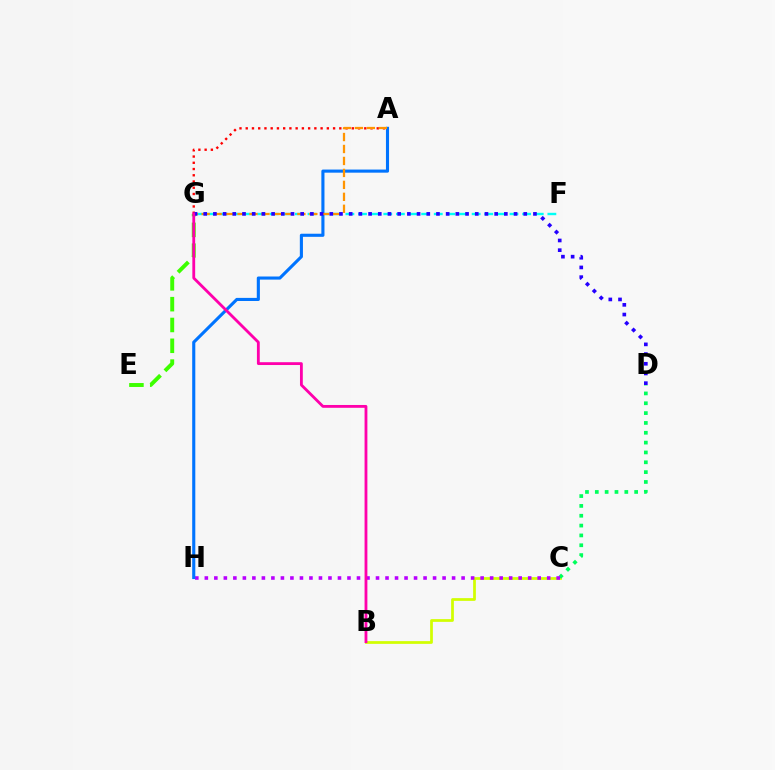{('E', 'G'): [{'color': '#3dff00', 'line_style': 'dashed', 'thickness': 2.83}], ('B', 'C'): [{'color': '#d1ff00', 'line_style': 'solid', 'thickness': 1.97}], ('C', 'D'): [{'color': '#00ff5c', 'line_style': 'dotted', 'thickness': 2.67}], ('F', 'G'): [{'color': '#00fff6', 'line_style': 'dashed', 'thickness': 1.71}], ('C', 'H'): [{'color': '#b900ff', 'line_style': 'dotted', 'thickness': 2.58}], ('A', 'G'): [{'color': '#ff0000', 'line_style': 'dotted', 'thickness': 1.7}, {'color': '#ff9400', 'line_style': 'dashed', 'thickness': 1.62}], ('A', 'H'): [{'color': '#0074ff', 'line_style': 'solid', 'thickness': 2.23}], ('D', 'G'): [{'color': '#2500ff', 'line_style': 'dotted', 'thickness': 2.64}], ('B', 'G'): [{'color': '#ff00ac', 'line_style': 'solid', 'thickness': 2.03}]}